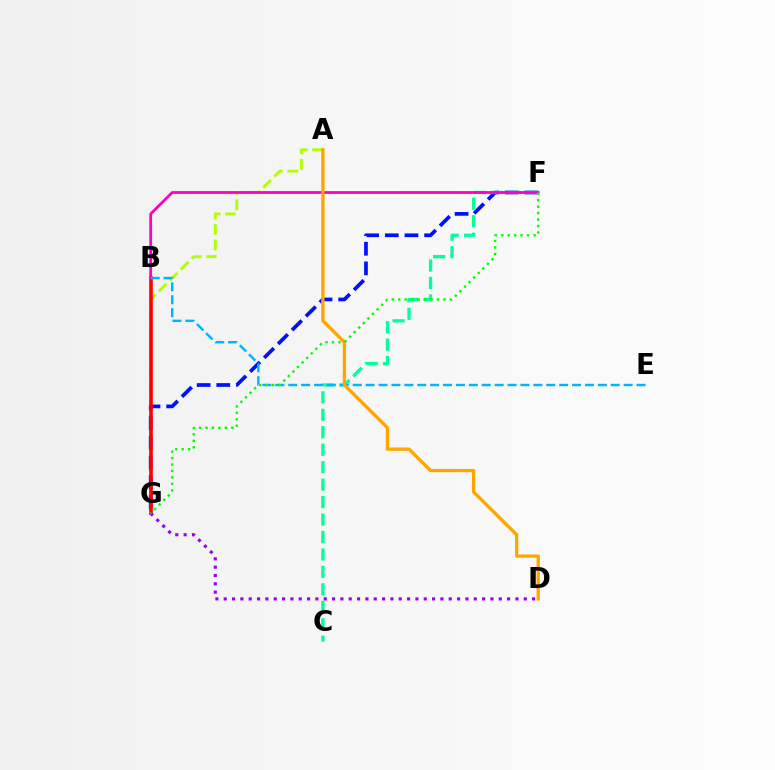{('A', 'G'): [{'color': '#b3ff00', 'line_style': 'dashed', 'thickness': 2.09}], ('F', 'G'): [{'color': '#0010ff', 'line_style': 'dashed', 'thickness': 2.67}, {'color': '#08ff00', 'line_style': 'dotted', 'thickness': 1.75}], ('C', 'F'): [{'color': '#00ff9d', 'line_style': 'dashed', 'thickness': 2.37}], ('B', 'G'): [{'color': '#ff0000', 'line_style': 'solid', 'thickness': 2.58}], ('B', 'F'): [{'color': '#ff00bd', 'line_style': 'solid', 'thickness': 2.0}], ('B', 'E'): [{'color': '#00b5ff', 'line_style': 'dashed', 'thickness': 1.75}], ('A', 'D'): [{'color': '#ffa500', 'line_style': 'solid', 'thickness': 2.38}], ('D', 'G'): [{'color': '#9b00ff', 'line_style': 'dotted', 'thickness': 2.26}]}